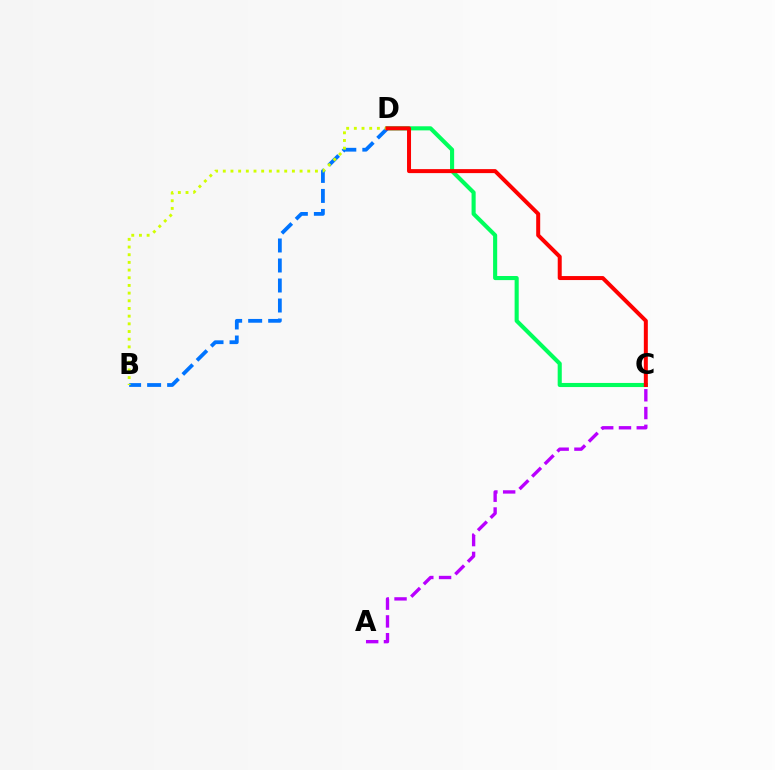{('A', 'C'): [{'color': '#b900ff', 'line_style': 'dashed', 'thickness': 2.42}], ('C', 'D'): [{'color': '#00ff5c', 'line_style': 'solid', 'thickness': 2.95}, {'color': '#ff0000', 'line_style': 'solid', 'thickness': 2.88}], ('B', 'D'): [{'color': '#0074ff', 'line_style': 'dashed', 'thickness': 2.72}, {'color': '#d1ff00', 'line_style': 'dotted', 'thickness': 2.09}]}